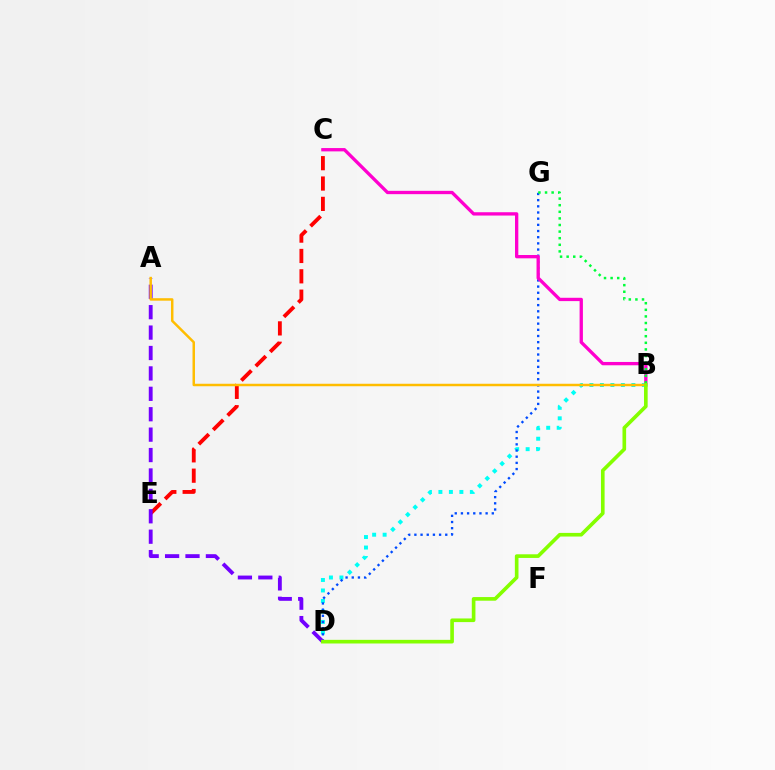{('C', 'E'): [{'color': '#ff0000', 'line_style': 'dashed', 'thickness': 2.76}], ('B', 'D'): [{'color': '#00fff6', 'line_style': 'dotted', 'thickness': 2.85}, {'color': '#84ff00', 'line_style': 'solid', 'thickness': 2.62}], ('D', 'G'): [{'color': '#004bff', 'line_style': 'dotted', 'thickness': 1.68}], ('B', 'C'): [{'color': '#ff00cf', 'line_style': 'solid', 'thickness': 2.39}], ('A', 'D'): [{'color': '#7200ff', 'line_style': 'dashed', 'thickness': 2.77}], ('B', 'G'): [{'color': '#00ff39', 'line_style': 'dotted', 'thickness': 1.79}], ('A', 'B'): [{'color': '#ffbd00', 'line_style': 'solid', 'thickness': 1.79}]}